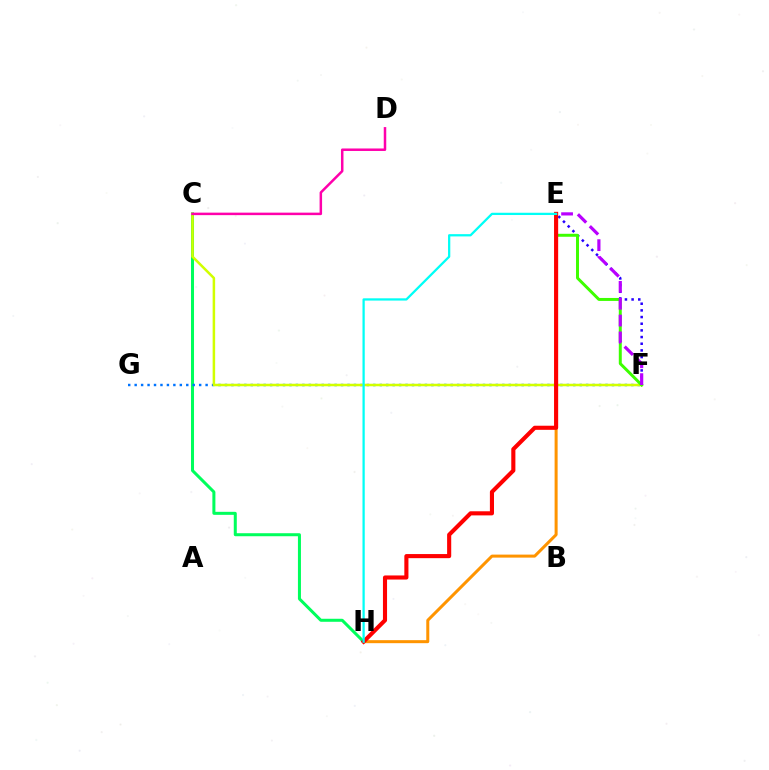{('E', 'H'): [{'color': '#ff9400', 'line_style': 'solid', 'thickness': 2.17}, {'color': '#ff0000', 'line_style': 'solid', 'thickness': 2.96}, {'color': '#00fff6', 'line_style': 'solid', 'thickness': 1.63}], ('C', 'H'): [{'color': '#00ff5c', 'line_style': 'solid', 'thickness': 2.17}], ('F', 'G'): [{'color': '#0074ff', 'line_style': 'dotted', 'thickness': 1.75}], ('C', 'F'): [{'color': '#d1ff00', 'line_style': 'solid', 'thickness': 1.81}], ('C', 'D'): [{'color': '#ff00ac', 'line_style': 'solid', 'thickness': 1.8}], ('E', 'F'): [{'color': '#2500ff', 'line_style': 'dotted', 'thickness': 1.81}, {'color': '#3dff00', 'line_style': 'solid', 'thickness': 2.14}, {'color': '#b900ff', 'line_style': 'dashed', 'thickness': 2.29}]}